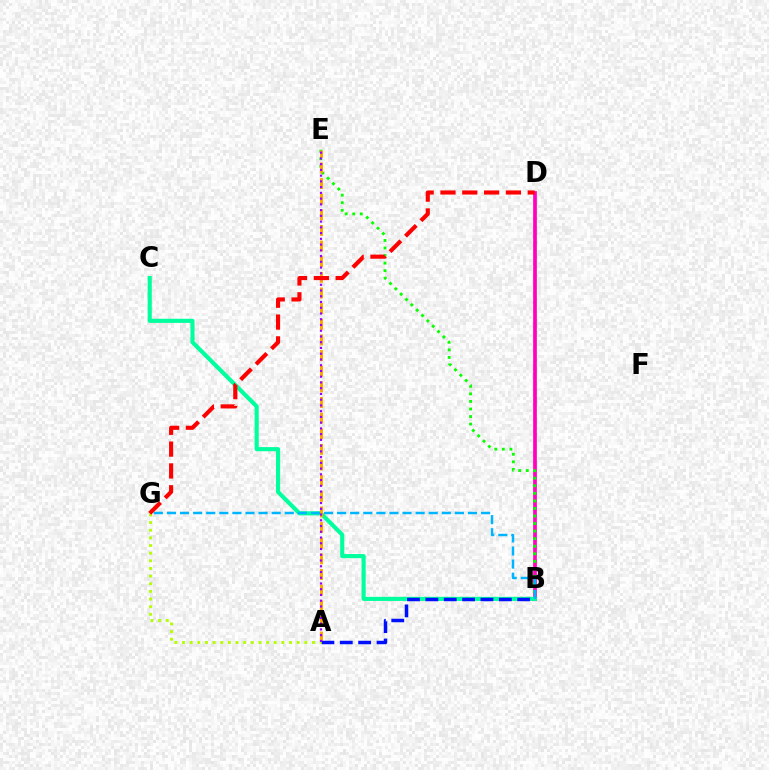{('B', 'D'): [{'color': '#ff00bd', 'line_style': 'solid', 'thickness': 2.66}], ('B', 'E'): [{'color': '#08ff00', 'line_style': 'dotted', 'thickness': 2.05}], ('B', 'C'): [{'color': '#00ff9d', 'line_style': 'solid', 'thickness': 2.96}], ('A', 'E'): [{'color': '#ffa500', 'line_style': 'dashed', 'thickness': 2.12}, {'color': '#9b00ff', 'line_style': 'dotted', 'thickness': 1.56}], ('A', 'B'): [{'color': '#0010ff', 'line_style': 'dashed', 'thickness': 2.5}], ('A', 'G'): [{'color': '#b3ff00', 'line_style': 'dotted', 'thickness': 2.08}], ('B', 'G'): [{'color': '#00b5ff', 'line_style': 'dashed', 'thickness': 1.78}], ('D', 'G'): [{'color': '#ff0000', 'line_style': 'dashed', 'thickness': 2.96}]}